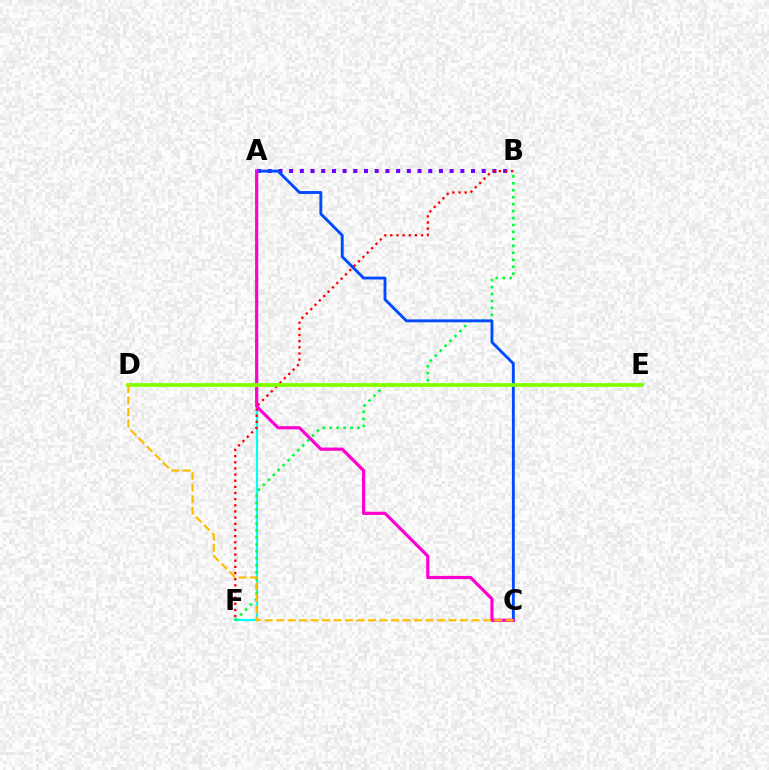{('A', 'B'): [{'color': '#7200ff', 'line_style': 'dotted', 'thickness': 2.91}], ('A', 'F'): [{'color': '#00fff6', 'line_style': 'solid', 'thickness': 1.56}], ('B', 'F'): [{'color': '#00ff39', 'line_style': 'dotted', 'thickness': 1.89}, {'color': '#ff0000', 'line_style': 'dotted', 'thickness': 1.67}], ('A', 'C'): [{'color': '#004bff', 'line_style': 'solid', 'thickness': 2.08}, {'color': '#ff00cf', 'line_style': 'solid', 'thickness': 2.29}], ('D', 'E'): [{'color': '#84ff00', 'line_style': 'solid', 'thickness': 2.72}], ('C', 'D'): [{'color': '#ffbd00', 'line_style': 'dashed', 'thickness': 1.56}]}